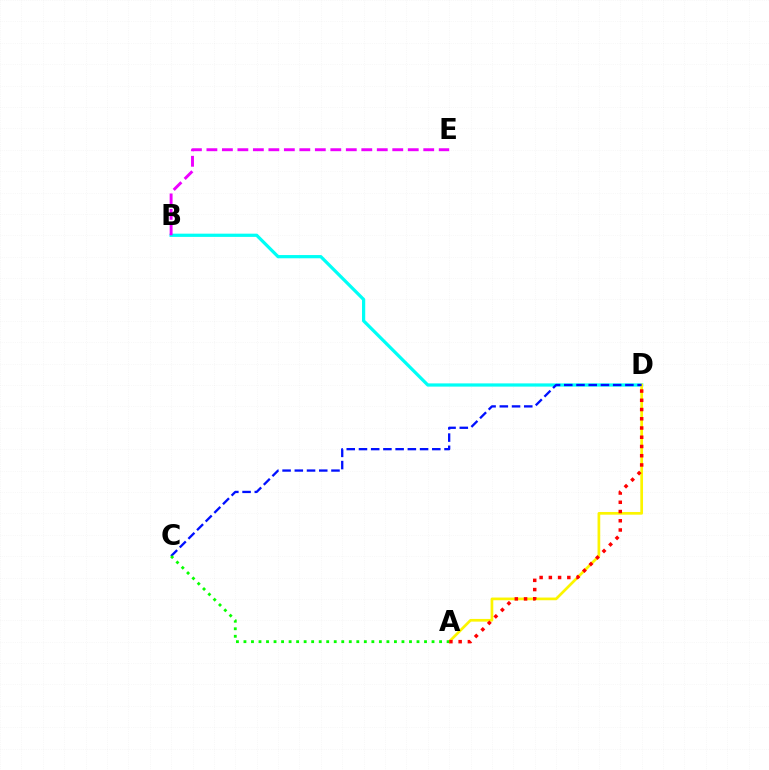{('B', 'D'): [{'color': '#00fff6', 'line_style': 'solid', 'thickness': 2.33}], ('B', 'E'): [{'color': '#ee00ff', 'line_style': 'dashed', 'thickness': 2.1}], ('A', 'D'): [{'color': '#fcf500', 'line_style': 'solid', 'thickness': 1.94}, {'color': '#ff0000', 'line_style': 'dotted', 'thickness': 2.51}], ('C', 'D'): [{'color': '#0010ff', 'line_style': 'dashed', 'thickness': 1.66}], ('A', 'C'): [{'color': '#08ff00', 'line_style': 'dotted', 'thickness': 2.04}]}